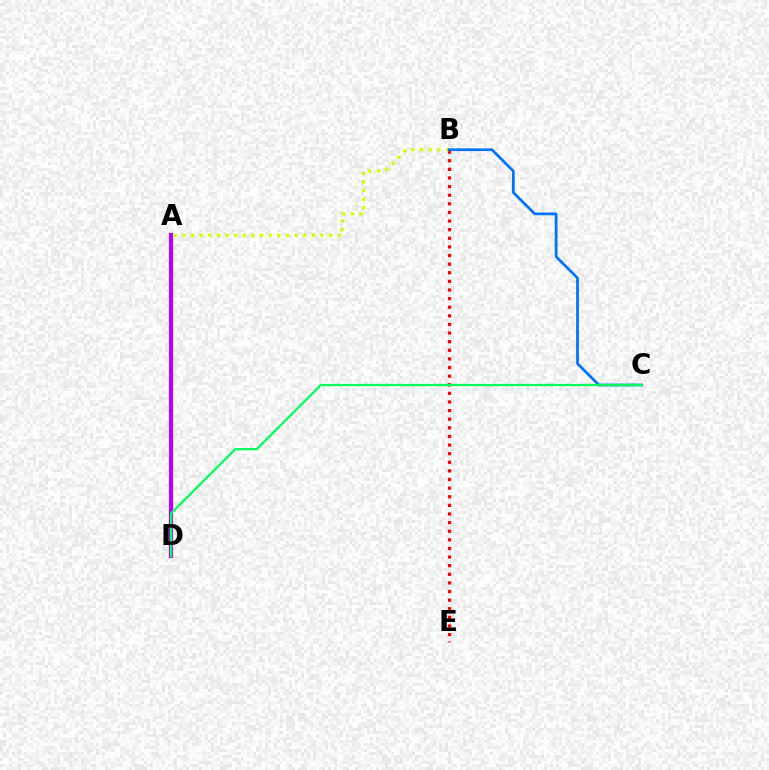{('B', 'E'): [{'color': '#ff0000', 'line_style': 'dotted', 'thickness': 2.34}], ('A', 'B'): [{'color': '#d1ff00', 'line_style': 'dotted', 'thickness': 2.35}], ('B', 'C'): [{'color': '#0074ff', 'line_style': 'solid', 'thickness': 1.98}], ('A', 'D'): [{'color': '#b900ff', 'line_style': 'solid', 'thickness': 2.99}], ('C', 'D'): [{'color': '#00ff5c', 'line_style': 'solid', 'thickness': 1.62}]}